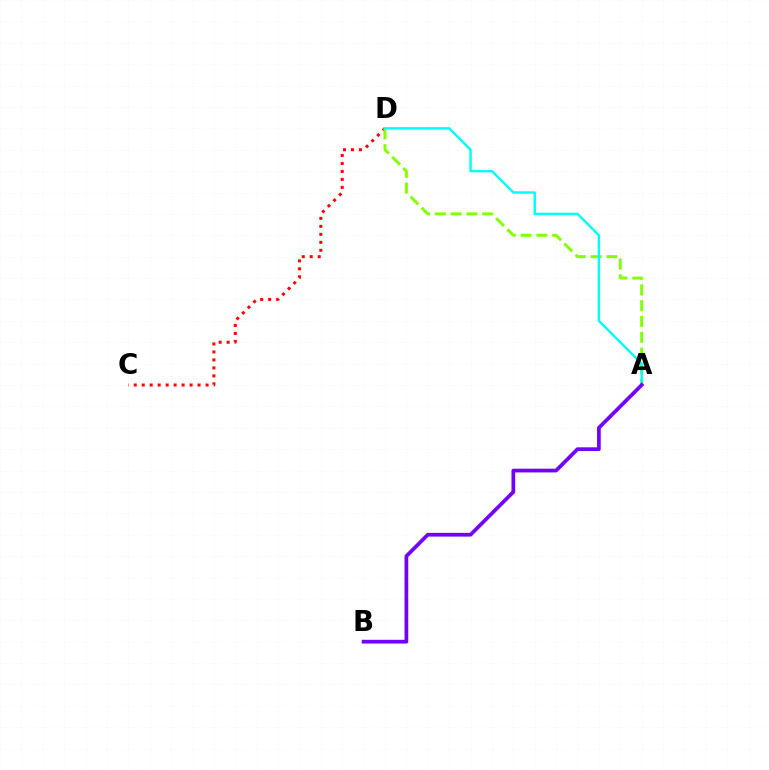{('C', 'D'): [{'color': '#ff0000', 'line_style': 'dotted', 'thickness': 2.17}], ('A', 'D'): [{'color': '#84ff00', 'line_style': 'dashed', 'thickness': 2.14}, {'color': '#00fff6', 'line_style': 'solid', 'thickness': 1.74}], ('A', 'B'): [{'color': '#7200ff', 'line_style': 'solid', 'thickness': 2.68}]}